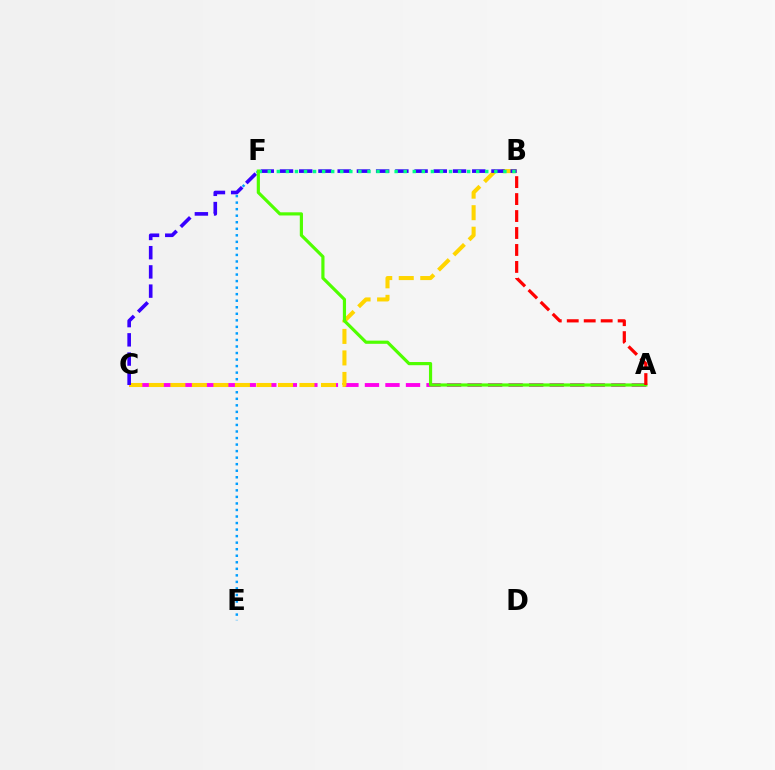{('E', 'F'): [{'color': '#009eff', 'line_style': 'dotted', 'thickness': 1.78}], ('A', 'C'): [{'color': '#ff00ed', 'line_style': 'dashed', 'thickness': 2.79}], ('B', 'C'): [{'color': '#ffd500', 'line_style': 'dashed', 'thickness': 2.92}, {'color': '#3700ff', 'line_style': 'dashed', 'thickness': 2.61}], ('B', 'F'): [{'color': '#00ff86', 'line_style': 'dotted', 'thickness': 2.46}], ('A', 'F'): [{'color': '#4fff00', 'line_style': 'solid', 'thickness': 2.28}], ('A', 'B'): [{'color': '#ff0000', 'line_style': 'dashed', 'thickness': 2.3}]}